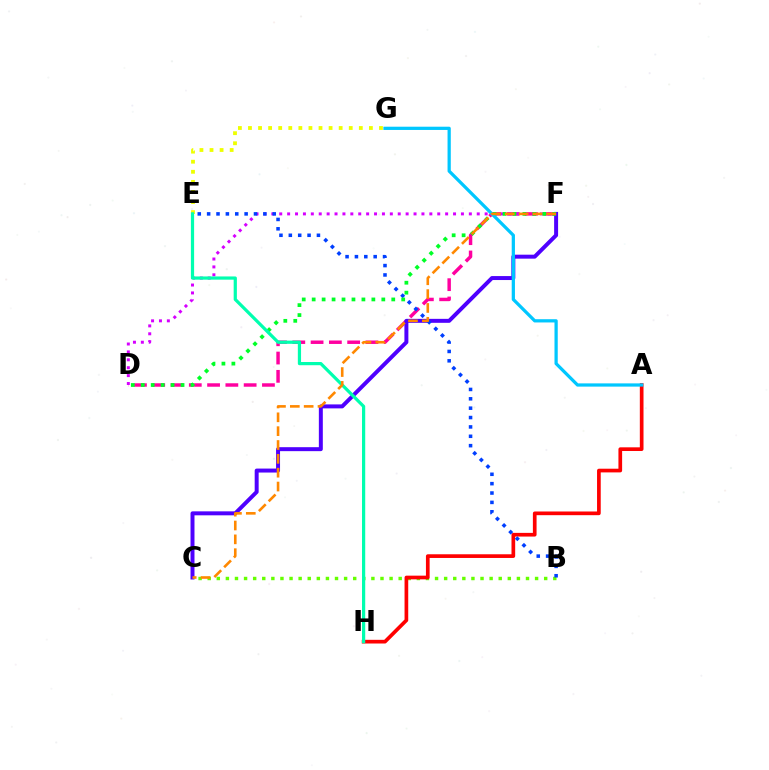{('D', 'F'): [{'color': '#ff00a0', 'line_style': 'dashed', 'thickness': 2.48}, {'color': '#d600ff', 'line_style': 'dotted', 'thickness': 2.15}, {'color': '#00ff27', 'line_style': 'dotted', 'thickness': 2.7}], ('C', 'F'): [{'color': '#4f00ff', 'line_style': 'solid', 'thickness': 2.86}, {'color': '#ff8800', 'line_style': 'dashed', 'thickness': 1.88}], ('B', 'C'): [{'color': '#66ff00', 'line_style': 'dotted', 'thickness': 2.47}], ('E', 'G'): [{'color': '#eeff00', 'line_style': 'dotted', 'thickness': 2.74}], ('A', 'H'): [{'color': '#ff0000', 'line_style': 'solid', 'thickness': 2.65}], ('B', 'E'): [{'color': '#003fff', 'line_style': 'dotted', 'thickness': 2.55}], ('A', 'G'): [{'color': '#00c7ff', 'line_style': 'solid', 'thickness': 2.34}], ('E', 'H'): [{'color': '#00ffaf', 'line_style': 'solid', 'thickness': 2.32}]}